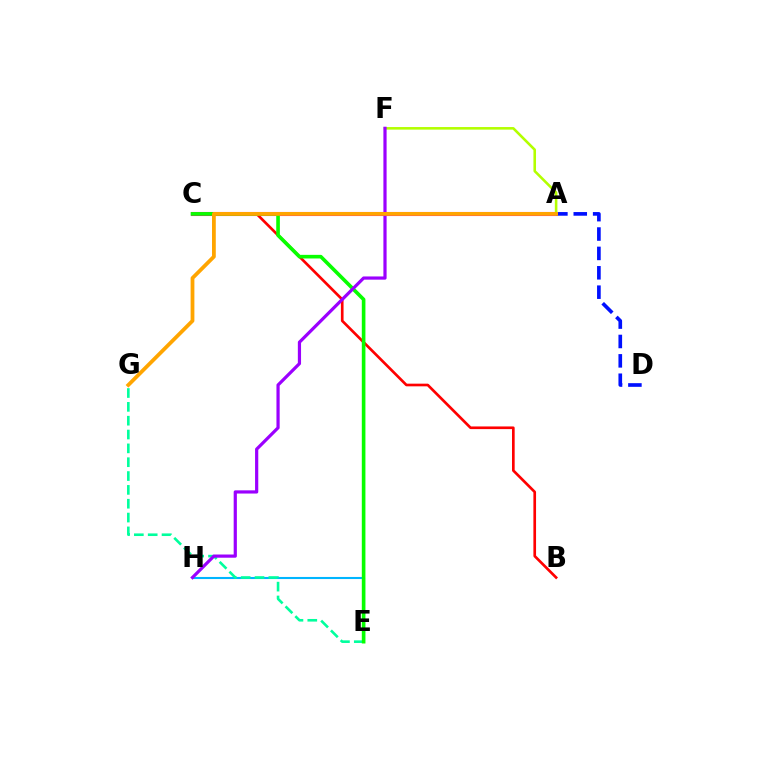{('A', 'C'): [{'color': '#ff00bd', 'line_style': 'solid', 'thickness': 2.95}], ('E', 'H'): [{'color': '#00b5ff', 'line_style': 'solid', 'thickness': 1.51}], ('B', 'C'): [{'color': '#ff0000', 'line_style': 'solid', 'thickness': 1.92}], ('E', 'G'): [{'color': '#00ff9d', 'line_style': 'dashed', 'thickness': 1.88}], ('A', 'D'): [{'color': '#0010ff', 'line_style': 'dashed', 'thickness': 2.63}], ('A', 'F'): [{'color': '#b3ff00', 'line_style': 'solid', 'thickness': 1.86}], ('C', 'E'): [{'color': '#08ff00', 'line_style': 'solid', 'thickness': 2.61}], ('F', 'H'): [{'color': '#9b00ff', 'line_style': 'solid', 'thickness': 2.31}], ('A', 'G'): [{'color': '#ffa500', 'line_style': 'solid', 'thickness': 2.72}]}